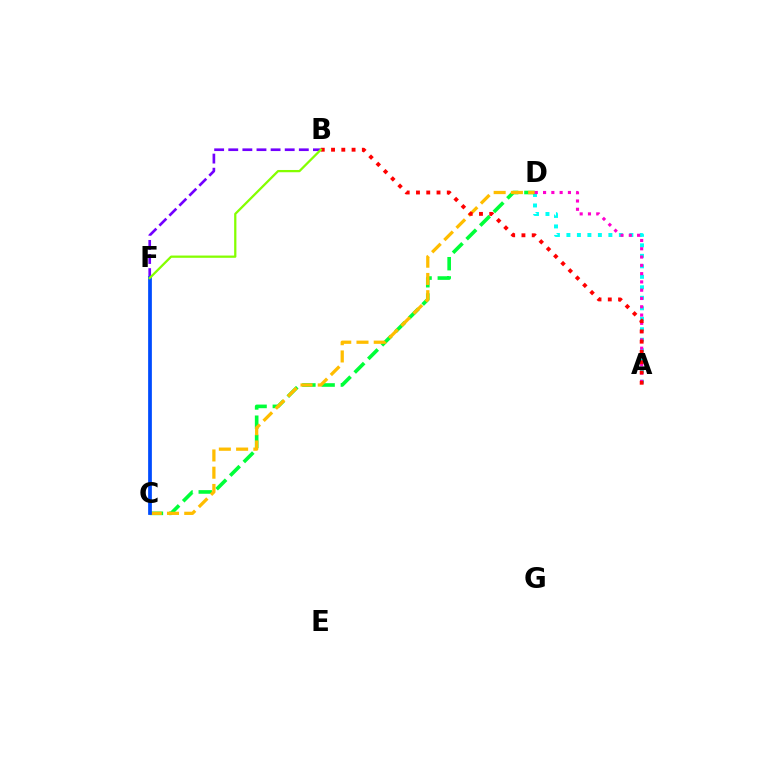{('A', 'D'): [{'color': '#00fff6', 'line_style': 'dotted', 'thickness': 2.85}, {'color': '#ff00cf', 'line_style': 'dotted', 'thickness': 2.25}], ('C', 'D'): [{'color': '#00ff39', 'line_style': 'dashed', 'thickness': 2.61}, {'color': '#ffbd00', 'line_style': 'dashed', 'thickness': 2.34}], ('B', 'F'): [{'color': '#7200ff', 'line_style': 'dashed', 'thickness': 1.92}, {'color': '#84ff00', 'line_style': 'solid', 'thickness': 1.63}], ('C', 'F'): [{'color': '#004bff', 'line_style': 'solid', 'thickness': 2.69}], ('A', 'B'): [{'color': '#ff0000', 'line_style': 'dotted', 'thickness': 2.79}]}